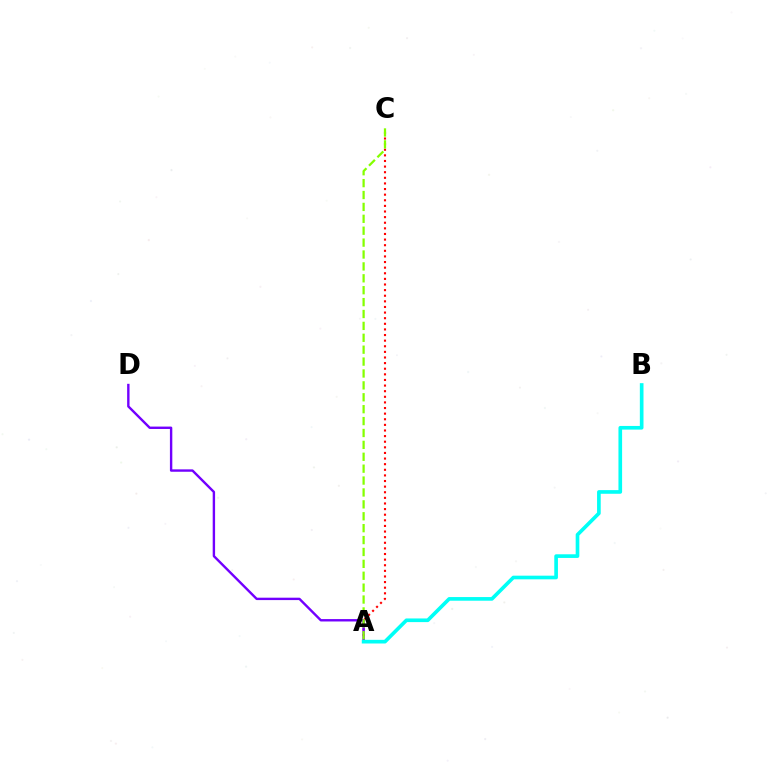{('A', 'C'): [{'color': '#ff0000', 'line_style': 'dotted', 'thickness': 1.53}, {'color': '#84ff00', 'line_style': 'dashed', 'thickness': 1.62}], ('A', 'D'): [{'color': '#7200ff', 'line_style': 'solid', 'thickness': 1.72}], ('A', 'B'): [{'color': '#00fff6', 'line_style': 'solid', 'thickness': 2.63}]}